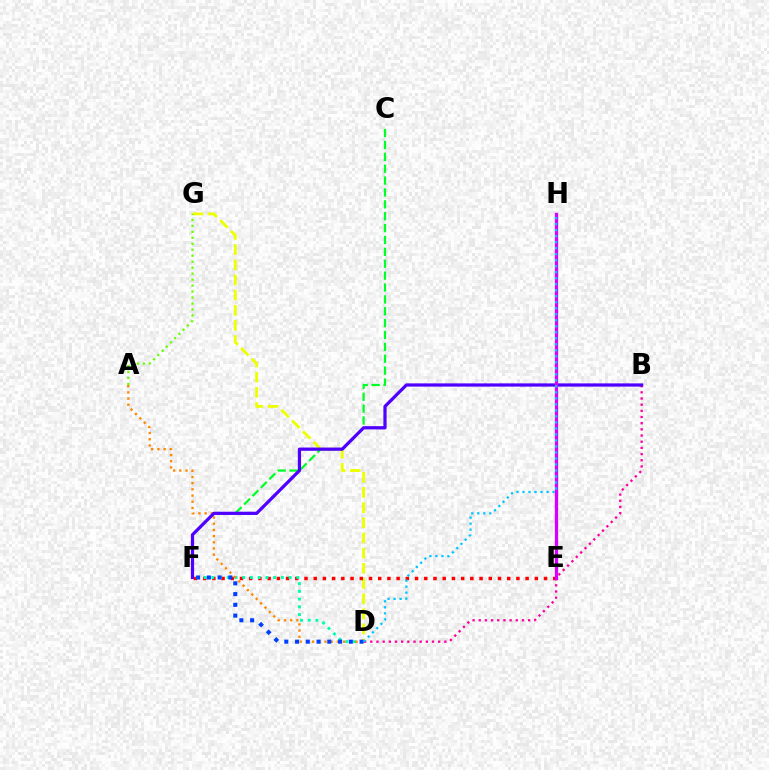{('D', 'G'): [{'color': '#eeff00', 'line_style': 'dashed', 'thickness': 2.06}], ('E', 'F'): [{'color': '#ff0000', 'line_style': 'dotted', 'thickness': 2.5}], ('D', 'F'): [{'color': '#00ffaf', 'line_style': 'dotted', 'thickness': 2.1}, {'color': '#003fff', 'line_style': 'dotted', 'thickness': 2.92}], ('C', 'F'): [{'color': '#00ff27', 'line_style': 'dashed', 'thickness': 1.61}], ('A', 'G'): [{'color': '#66ff00', 'line_style': 'dotted', 'thickness': 1.62}], ('B', 'D'): [{'color': '#ff00a0', 'line_style': 'dotted', 'thickness': 1.68}], ('A', 'D'): [{'color': '#ff8800', 'line_style': 'dotted', 'thickness': 1.68}], ('B', 'F'): [{'color': '#4f00ff', 'line_style': 'solid', 'thickness': 2.33}], ('E', 'H'): [{'color': '#d600ff', 'line_style': 'solid', 'thickness': 2.36}], ('D', 'H'): [{'color': '#00c7ff', 'line_style': 'dotted', 'thickness': 1.63}]}